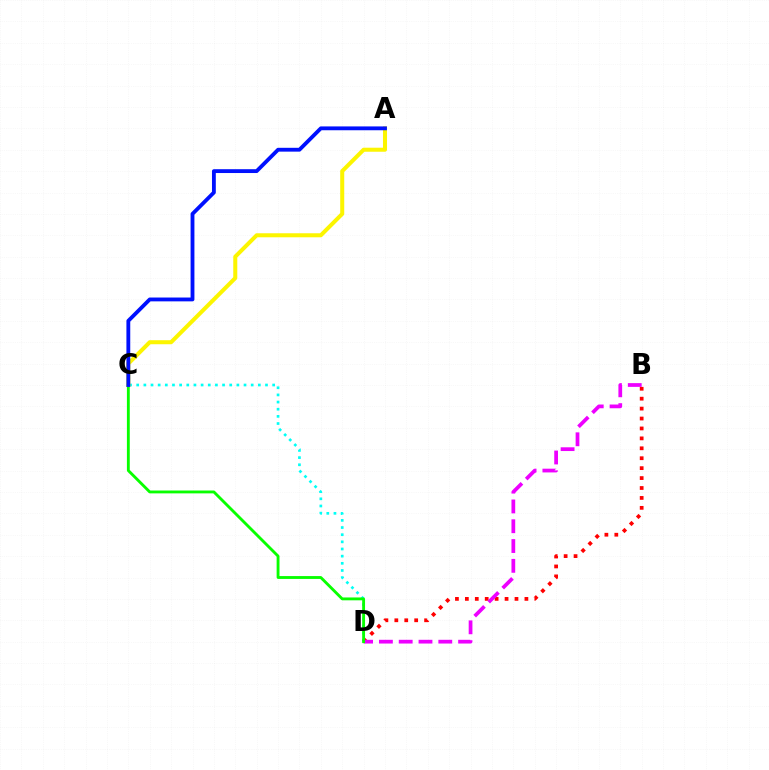{('C', 'D'): [{'color': '#00fff6', 'line_style': 'dotted', 'thickness': 1.94}, {'color': '#08ff00', 'line_style': 'solid', 'thickness': 2.06}], ('B', 'D'): [{'color': '#ff0000', 'line_style': 'dotted', 'thickness': 2.7}, {'color': '#ee00ff', 'line_style': 'dashed', 'thickness': 2.69}], ('A', 'C'): [{'color': '#fcf500', 'line_style': 'solid', 'thickness': 2.9}, {'color': '#0010ff', 'line_style': 'solid', 'thickness': 2.76}]}